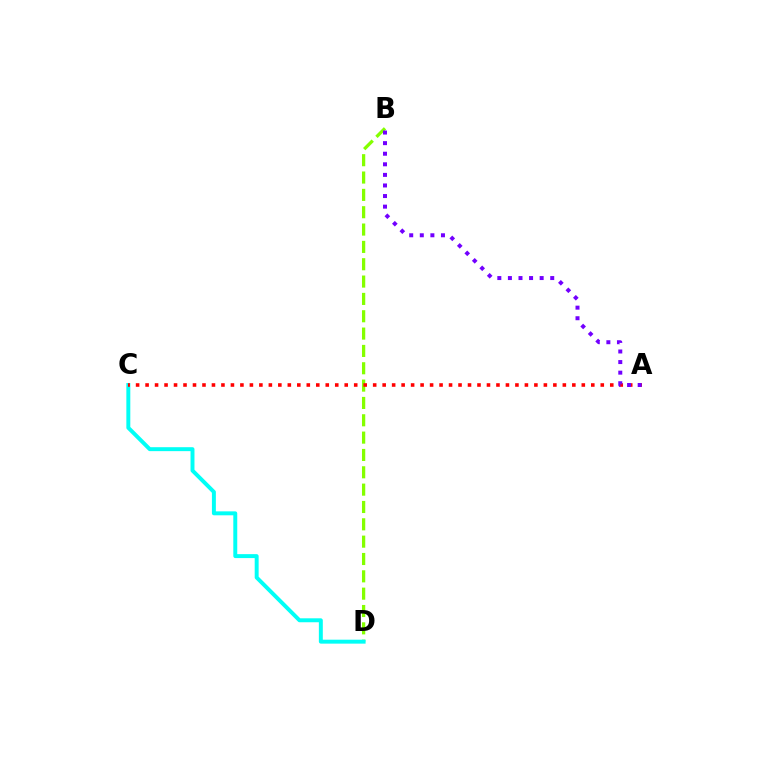{('B', 'D'): [{'color': '#84ff00', 'line_style': 'dashed', 'thickness': 2.36}], ('C', 'D'): [{'color': '#00fff6', 'line_style': 'solid', 'thickness': 2.84}], ('A', 'C'): [{'color': '#ff0000', 'line_style': 'dotted', 'thickness': 2.58}], ('A', 'B'): [{'color': '#7200ff', 'line_style': 'dotted', 'thickness': 2.88}]}